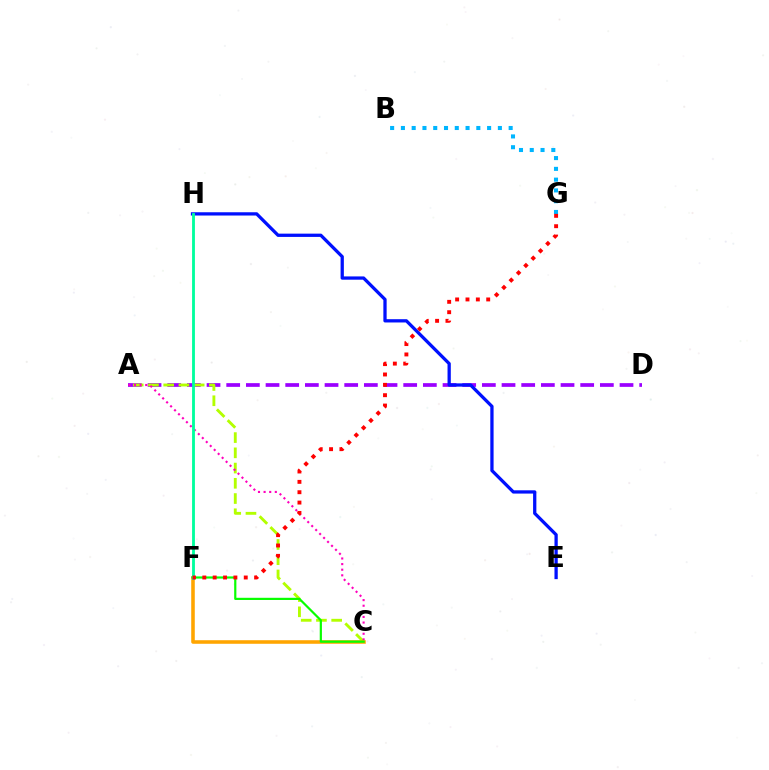{('A', 'D'): [{'color': '#9b00ff', 'line_style': 'dashed', 'thickness': 2.67}], ('A', 'C'): [{'color': '#b3ff00', 'line_style': 'dashed', 'thickness': 2.07}, {'color': '#ff00bd', 'line_style': 'dotted', 'thickness': 1.52}], ('B', 'G'): [{'color': '#00b5ff', 'line_style': 'dotted', 'thickness': 2.93}], ('E', 'H'): [{'color': '#0010ff', 'line_style': 'solid', 'thickness': 2.36}], ('C', 'F'): [{'color': '#ffa500', 'line_style': 'solid', 'thickness': 2.57}, {'color': '#08ff00', 'line_style': 'solid', 'thickness': 1.58}], ('F', 'H'): [{'color': '#00ff9d', 'line_style': 'solid', 'thickness': 2.04}], ('F', 'G'): [{'color': '#ff0000', 'line_style': 'dotted', 'thickness': 2.81}]}